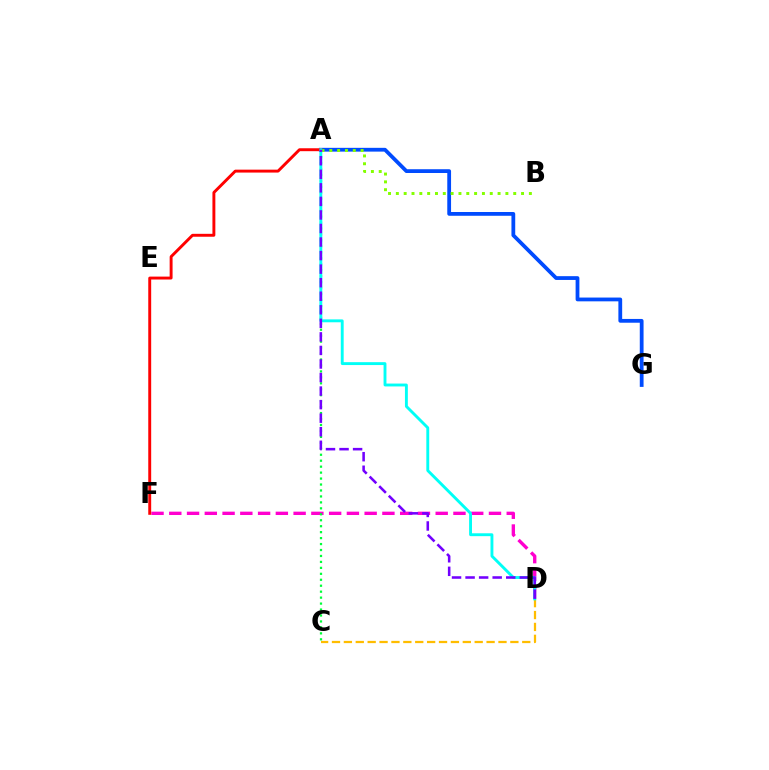{('C', 'D'): [{'color': '#ffbd00', 'line_style': 'dashed', 'thickness': 1.62}], ('D', 'F'): [{'color': '#ff00cf', 'line_style': 'dashed', 'thickness': 2.41}], ('A', 'G'): [{'color': '#004bff', 'line_style': 'solid', 'thickness': 2.72}], ('A', 'C'): [{'color': '#00ff39', 'line_style': 'dotted', 'thickness': 1.62}], ('A', 'B'): [{'color': '#84ff00', 'line_style': 'dotted', 'thickness': 2.13}], ('A', 'F'): [{'color': '#ff0000', 'line_style': 'solid', 'thickness': 2.1}], ('A', 'D'): [{'color': '#00fff6', 'line_style': 'solid', 'thickness': 2.08}, {'color': '#7200ff', 'line_style': 'dashed', 'thickness': 1.84}]}